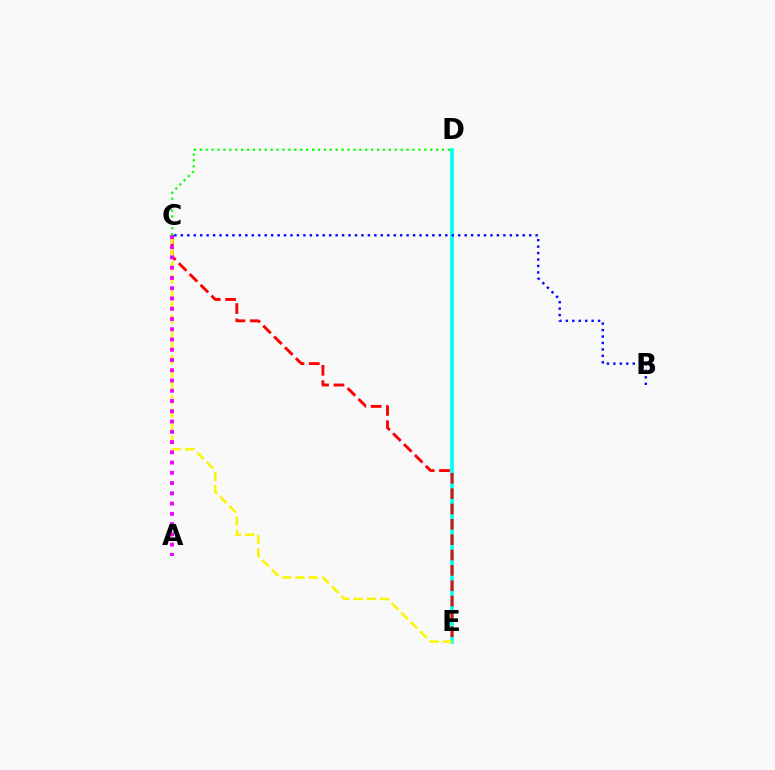{('D', 'E'): [{'color': '#00fff6', 'line_style': 'solid', 'thickness': 2.61}], ('C', 'E'): [{'color': '#ff0000', 'line_style': 'dashed', 'thickness': 2.08}, {'color': '#fcf500', 'line_style': 'dashed', 'thickness': 1.82}], ('A', 'C'): [{'color': '#ee00ff', 'line_style': 'dotted', 'thickness': 2.79}], ('B', 'C'): [{'color': '#0010ff', 'line_style': 'dotted', 'thickness': 1.75}], ('C', 'D'): [{'color': '#08ff00', 'line_style': 'dotted', 'thickness': 1.61}]}